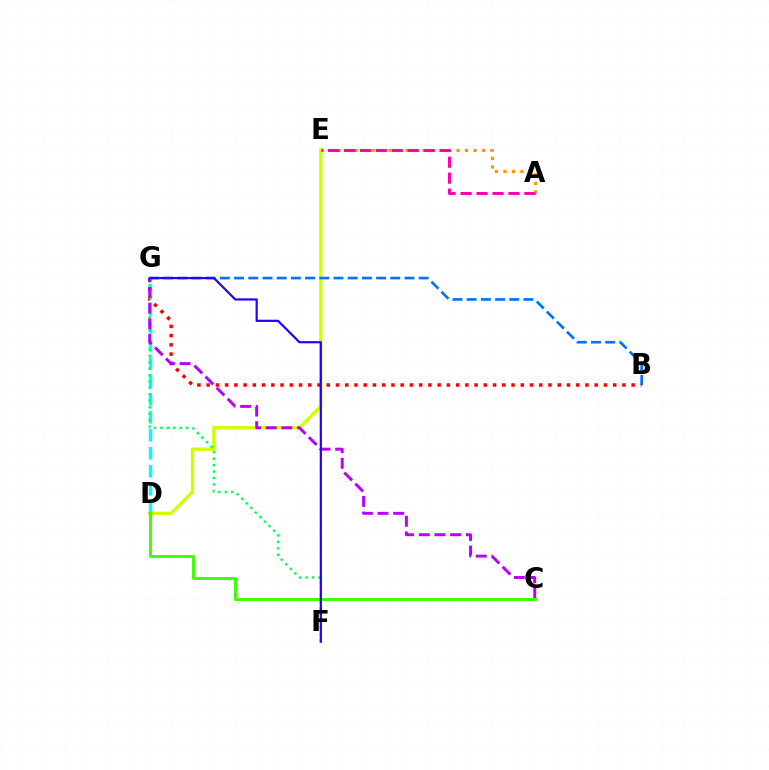{('D', 'E'): [{'color': '#d1ff00', 'line_style': 'solid', 'thickness': 2.42}], ('A', 'E'): [{'color': '#ff9400', 'line_style': 'dotted', 'thickness': 2.31}, {'color': '#ff00ac', 'line_style': 'dashed', 'thickness': 2.17}], ('D', 'G'): [{'color': '#00fff6', 'line_style': 'dashed', 'thickness': 2.44}], ('B', 'G'): [{'color': '#0074ff', 'line_style': 'dashed', 'thickness': 1.93}, {'color': '#ff0000', 'line_style': 'dotted', 'thickness': 2.51}], ('F', 'G'): [{'color': '#00ff5c', 'line_style': 'dotted', 'thickness': 1.75}, {'color': '#2500ff', 'line_style': 'solid', 'thickness': 1.58}], ('C', 'G'): [{'color': '#b900ff', 'line_style': 'dashed', 'thickness': 2.13}], ('C', 'D'): [{'color': '#3dff00', 'line_style': 'solid', 'thickness': 2.09}]}